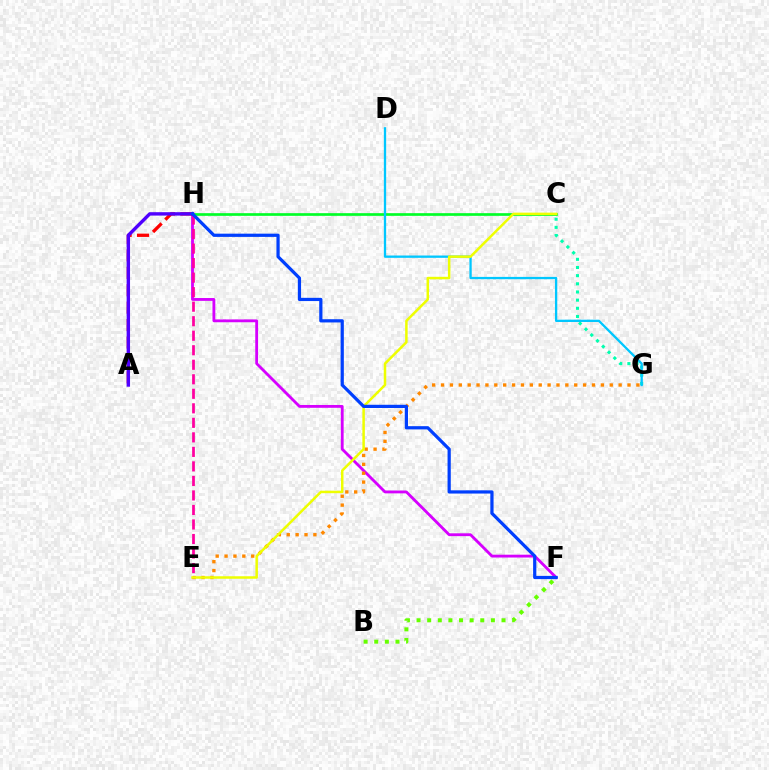{('C', 'H'): [{'color': '#00ff27', 'line_style': 'solid', 'thickness': 1.93}], ('F', 'H'): [{'color': '#d600ff', 'line_style': 'solid', 'thickness': 2.03}, {'color': '#003fff', 'line_style': 'solid', 'thickness': 2.32}], ('B', 'F'): [{'color': '#66ff00', 'line_style': 'dotted', 'thickness': 2.89}], ('C', 'G'): [{'color': '#00ffaf', 'line_style': 'dotted', 'thickness': 2.22}], ('E', 'G'): [{'color': '#ff8800', 'line_style': 'dotted', 'thickness': 2.41}], ('E', 'H'): [{'color': '#ff00a0', 'line_style': 'dashed', 'thickness': 1.97}], ('D', 'G'): [{'color': '#00c7ff', 'line_style': 'solid', 'thickness': 1.66}], ('C', 'E'): [{'color': '#eeff00', 'line_style': 'solid', 'thickness': 1.8}], ('A', 'H'): [{'color': '#ff0000', 'line_style': 'dashed', 'thickness': 2.37}, {'color': '#4f00ff', 'line_style': 'solid', 'thickness': 2.44}]}